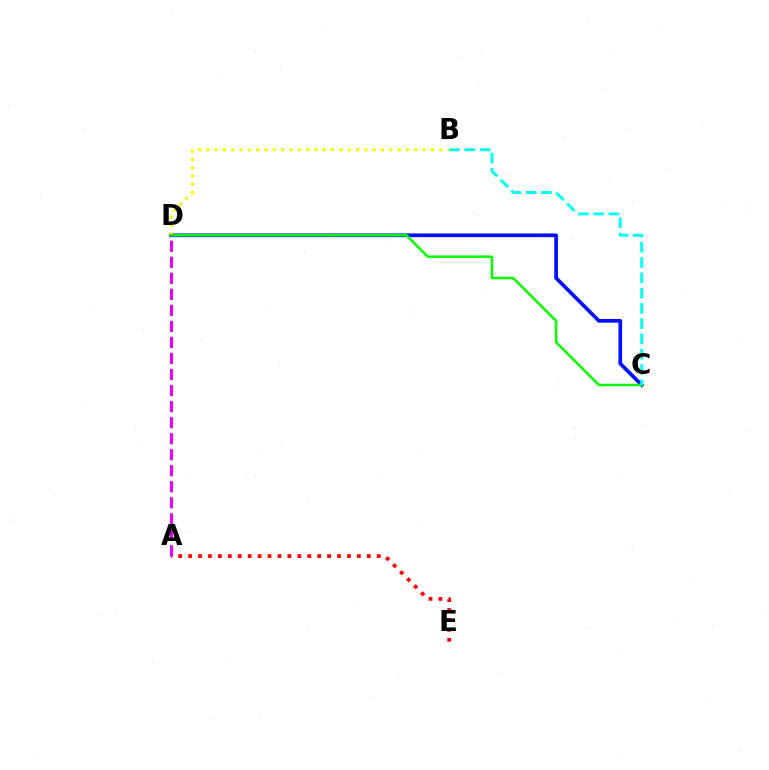{('A', 'E'): [{'color': '#ff0000', 'line_style': 'dotted', 'thickness': 2.7}], ('C', 'D'): [{'color': '#0010ff', 'line_style': 'solid', 'thickness': 2.65}, {'color': '#08ff00', 'line_style': 'solid', 'thickness': 1.8}], ('B', 'D'): [{'color': '#fcf500', 'line_style': 'dotted', 'thickness': 2.26}], ('A', 'D'): [{'color': '#ee00ff', 'line_style': 'dashed', 'thickness': 2.18}], ('B', 'C'): [{'color': '#00fff6', 'line_style': 'dashed', 'thickness': 2.08}]}